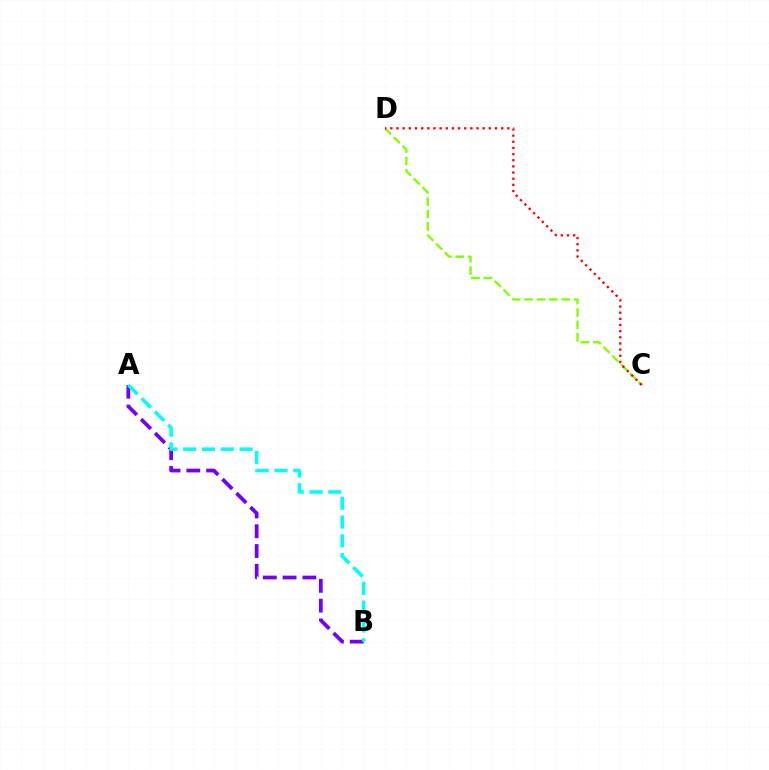{('A', 'B'): [{'color': '#7200ff', 'line_style': 'dashed', 'thickness': 2.69}, {'color': '#00fff6', 'line_style': 'dashed', 'thickness': 2.55}], ('C', 'D'): [{'color': '#84ff00', 'line_style': 'dashed', 'thickness': 1.68}, {'color': '#ff0000', 'line_style': 'dotted', 'thickness': 1.67}]}